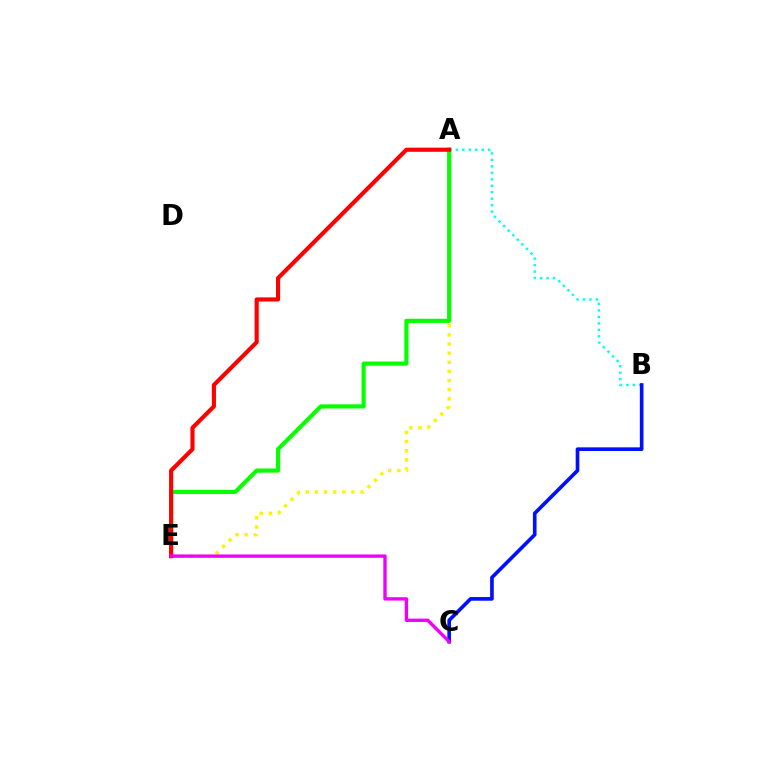{('A', 'B'): [{'color': '#00fff6', 'line_style': 'dotted', 'thickness': 1.76}], ('A', 'E'): [{'color': '#fcf500', 'line_style': 'dotted', 'thickness': 2.48}, {'color': '#08ff00', 'line_style': 'solid', 'thickness': 3.0}, {'color': '#ff0000', 'line_style': 'solid', 'thickness': 2.97}], ('B', 'C'): [{'color': '#0010ff', 'line_style': 'solid', 'thickness': 2.63}], ('C', 'E'): [{'color': '#ee00ff', 'line_style': 'solid', 'thickness': 2.42}]}